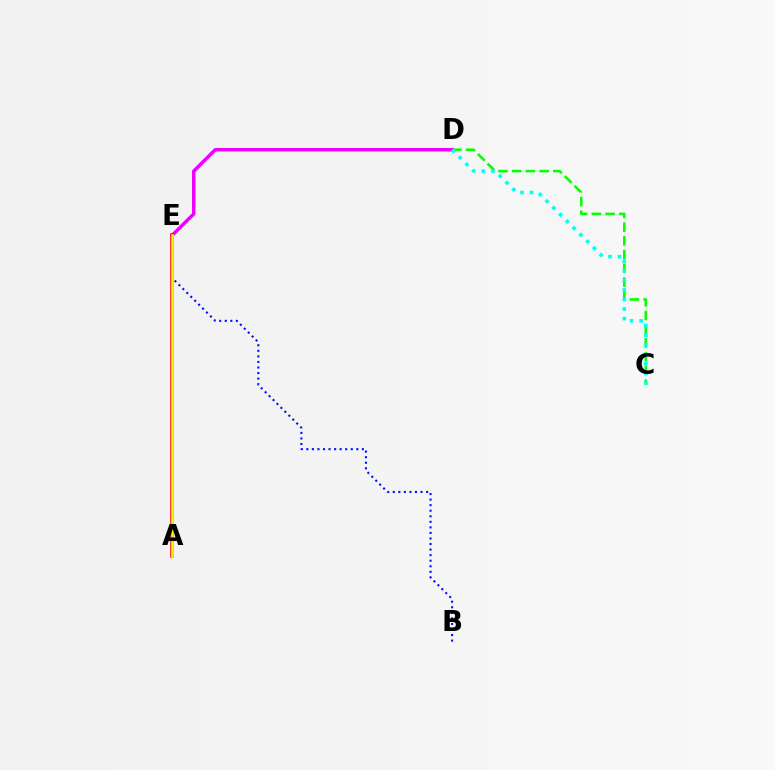{('C', 'D'): [{'color': '#08ff00', 'line_style': 'dashed', 'thickness': 1.87}, {'color': '#00fff6', 'line_style': 'dotted', 'thickness': 2.59}], ('D', 'E'): [{'color': '#ee00ff', 'line_style': 'solid', 'thickness': 2.49}], ('A', 'E'): [{'color': '#ff0000', 'line_style': 'solid', 'thickness': 2.55}, {'color': '#fcf500', 'line_style': 'solid', 'thickness': 1.9}], ('B', 'E'): [{'color': '#0010ff', 'line_style': 'dotted', 'thickness': 1.51}]}